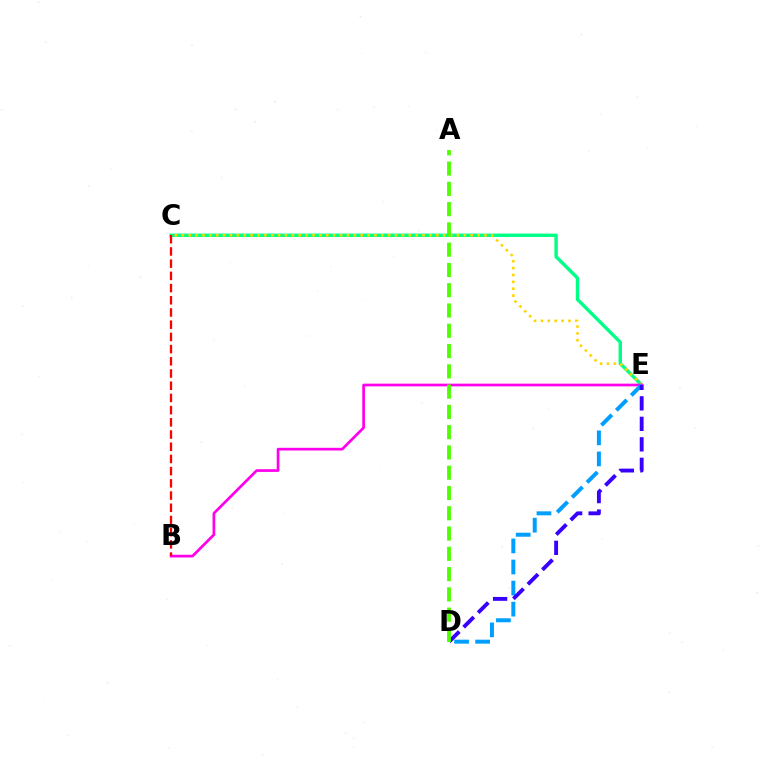{('C', 'E'): [{'color': '#00ff86', 'line_style': 'solid', 'thickness': 2.45}, {'color': '#ffd500', 'line_style': 'dotted', 'thickness': 1.87}], ('B', 'E'): [{'color': '#ff00ed', 'line_style': 'solid', 'thickness': 1.95}], ('D', 'E'): [{'color': '#009eff', 'line_style': 'dashed', 'thickness': 2.86}, {'color': '#3700ff', 'line_style': 'dashed', 'thickness': 2.78}], ('B', 'C'): [{'color': '#ff0000', 'line_style': 'dashed', 'thickness': 1.66}], ('A', 'D'): [{'color': '#4fff00', 'line_style': 'dashed', 'thickness': 2.75}]}